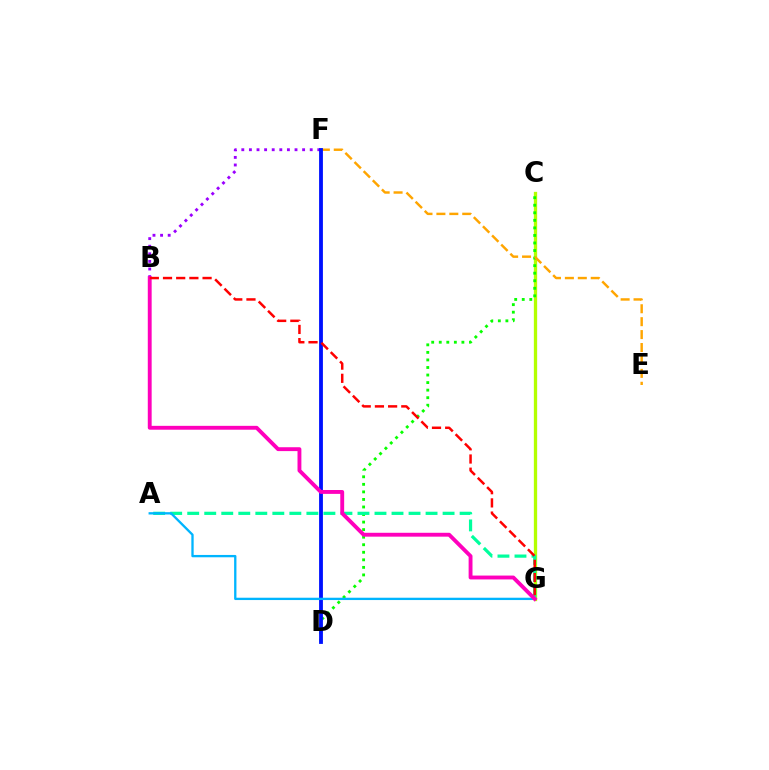{('B', 'F'): [{'color': '#9b00ff', 'line_style': 'dotted', 'thickness': 2.06}], ('C', 'G'): [{'color': '#b3ff00', 'line_style': 'solid', 'thickness': 2.37}], ('C', 'D'): [{'color': '#08ff00', 'line_style': 'dotted', 'thickness': 2.05}], ('A', 'G'): [{'color': '#00ff9d', 'line_style': 'dashed', 'thickness': 2.31}, {'color': '#00b5ff', 'line_style': 'solid', 'thickness': 1.67}], ('E', 'F'): [{'color': '#ffa500', 'line_style': 'dashed', 'thickness': 1.76}], ('D', 'F'): [{'color': '#0010ff', 'line_style': 'solid', 'thickness': 2.75}], ('B', 'G'): [{'color': '#ff00bd', 'line_style': 'solid', 'thickness': 2.79}, {'color': '#ff0000', 'line_style': 'dashed', 'thickness': 1.79}]}